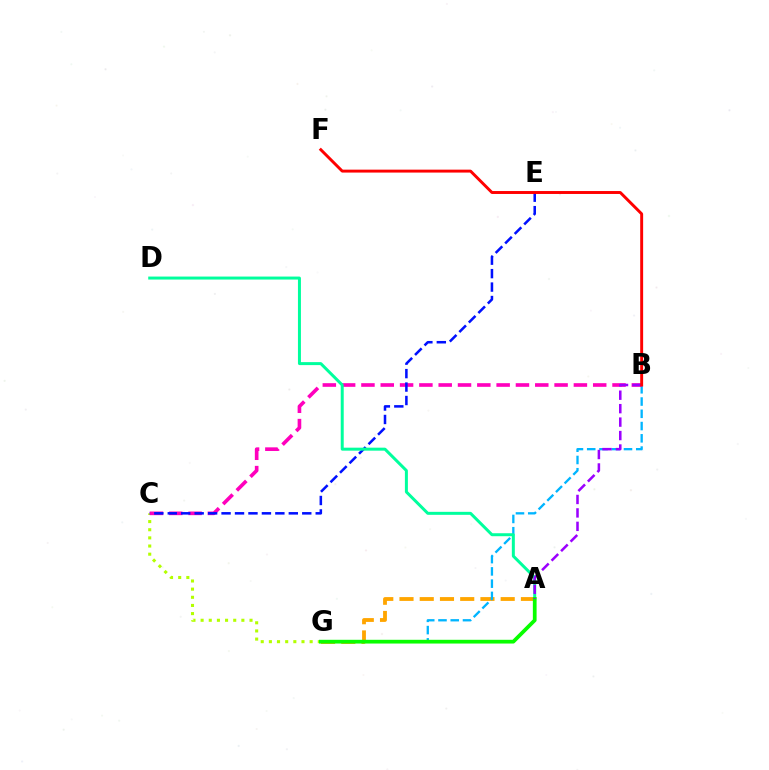{('A', 'G'): [{'color': '#ffa500', 'line_style': 'dashed', 'thickness': 2.75}, {'color': '#08ff00', 'line_style': 'solid', 'thickness': 2.69}], ('B', 'G'): [{'color': '#00b5ff', 'line_style': 'dashed', 'thickness': 1.67}], ('C', 'G'): [{'color': '#b3ff00', 'line_style': 'dotted', 'thickness': 2.21}], ('B', 'C'): [{'color': '#ff00bd', 'line_style': 'dashed', 'thickness': 2.62}], ('C', 'E'): [{'color': '#0010ff', 'line_style': 'dashed', 'thickness': 1.83}], ('A', 'D'): [{'color': '#00ff9d', 'line_style': 'solid', 'thickness': 2.15}], ('A', 'B'): [{'color': '#9b00ff', 'line_style': 'dashed', 'thickness': 1.83}], ('B', 'F'): [{'color': '#ff0000', 'line_style': 'solid', 'thickness': 2.11}]}